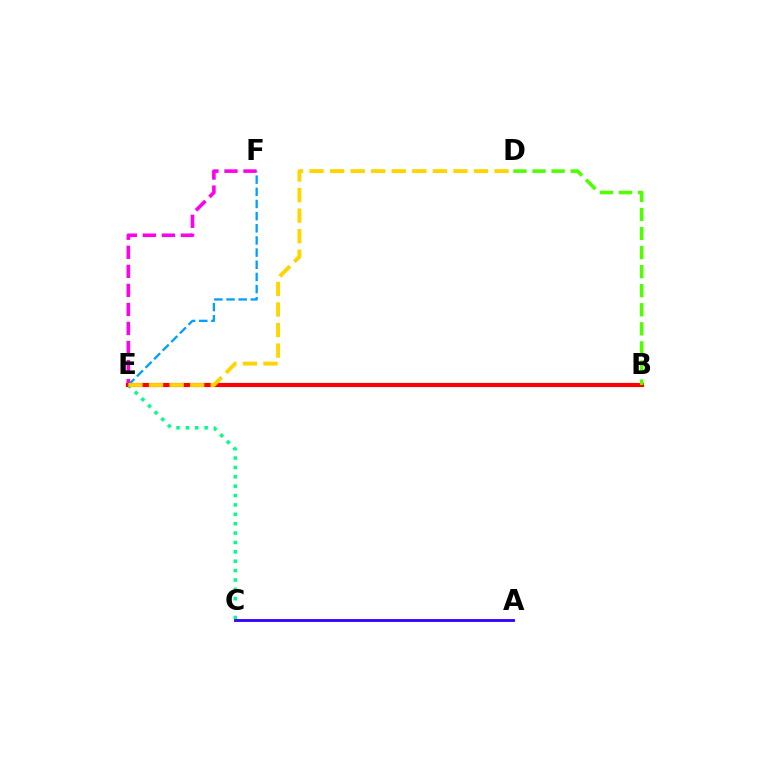{('C', 'E'): [{'color': '#00ff86', 'line_style': 'dotted', 'thickness': 2.55}], ('E', 'F'): [{'color': '#ff00ed', 'line_style': 'dashed', 'thickness': 2.59}, {'color': '#009eff', 'line_style': 'dashed', 'thickness': 1.65}], ('B', 'E'): [{'color': '#ff0000', 'line_style': 'solid', 'thickness': 2.99}], ('D', 'E'): [{'color': '#ffd500', 'line_style': 'dashed', 'thickness': 2.79}], ('B', 'D'): [{'color': '#4fff00', 'line_style': 'dashed', 'thickness': 2.59}], ('A', 'C'): [{'color': '#3700ff', 'line_style': 'solid', 'thickness': 2.05}]}